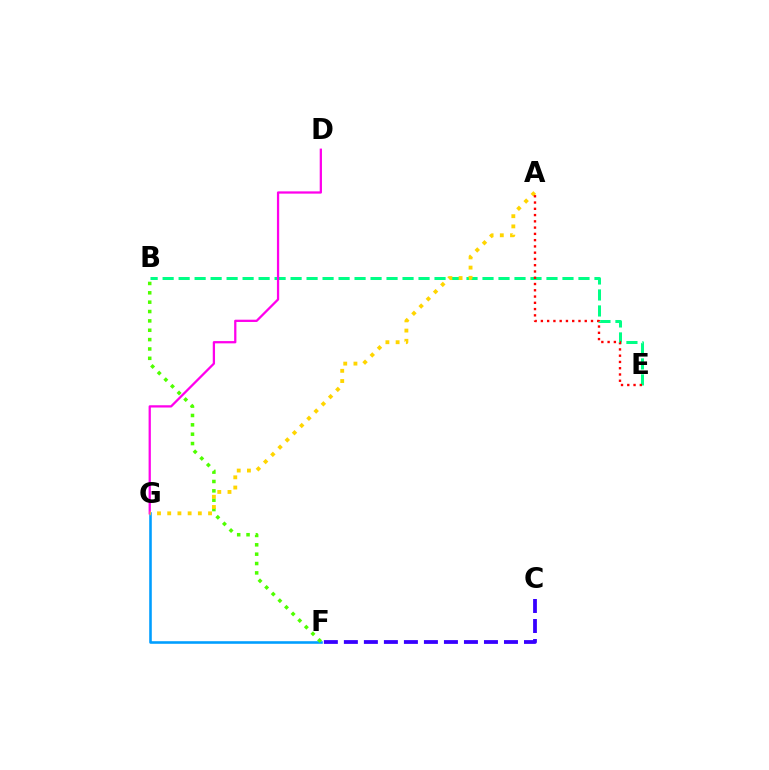{('F', 'G'): [{'color': '#009eff', 'line_style': 'solid', 'thickness': 1.86}], ('B', 'E'): [{'color': '#00ff86', 'line_style': 'dashed', 'thickness': 2.17}], ('B', 'F'): [{'color': '#4fff00', 'line_style': 'dotted', 'thickness': 2.54}], ('D', 'G'): [{'color': '#ff00ed', 'line_style': 'solid', 'thickness': 1.63}], ('A', 'G'): [{'color': '#ffd500', 'line_style': 'dotted', 'thickness': 2.77}], ('C', 'F'): [{'color': '#3700ff', 'line_style': 'dashed', 'thickness': 2.72}], ('A', 'E'): [{'color': '#ff0000', 'line_style': 'dotted', 'thickness': 1.7}]}